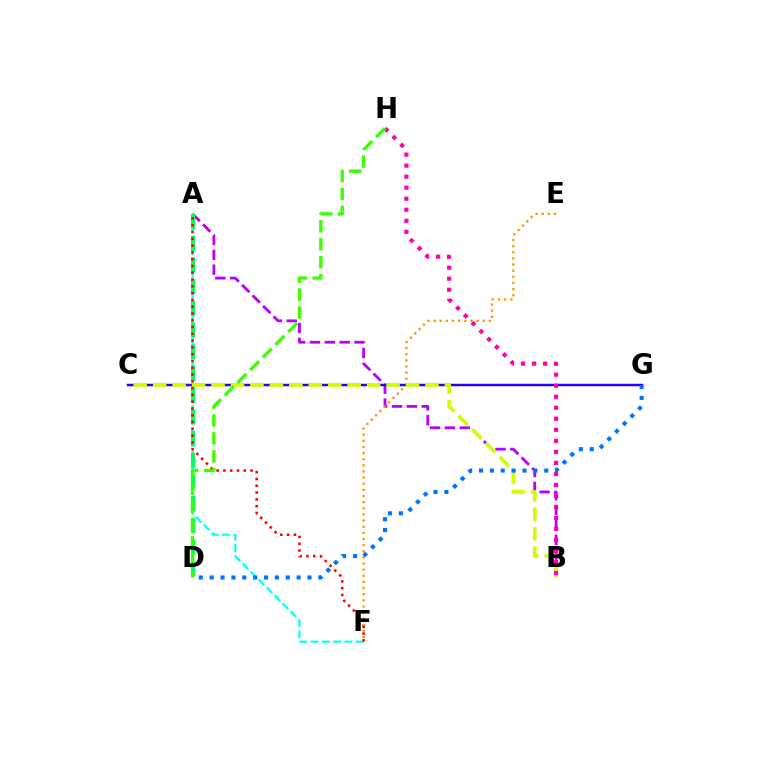{('A', 'B'): [{'color': '#b900ff', 'line_style': 'dashed', 'thickness': 2.02}], ('A', 'F'): [{'color': '#00fff6', 'line_style': 'dashed', 'thickness': 1.53}, {'color': '#ff0000', 'line_style': 'dotted', 'thickness': 1.84}], ('E', 'F'): [{'color': '#ff9400', 'line_style': 'dotted', 'thickness': 1.67}], ('C', 'G'): [{'color': '#2500ff', 'line_style': 'solid', 'thickness': 1.77}], ('B', 'C'): [{'color': '#d1ff00', 'line_style': 'dashed', 'thickness': 2.64}], ('B', 'H'): [{'color': '#ff00ac', 'line_style': 'dotted', 'thickness': 2.99}], ('A', 'D'): [{'color': '#00ff5c', 'line_style': 'dashed', 'thickness': 2.95}], ('D', 'H'): [{'color': '#3dff00', 'line_style': 'dashed', 'thickness': 2.44}], ('D', 'G'): [{'color': '#0074ff', 'line_style': 'dotted', 'thickness': 2.95}]}